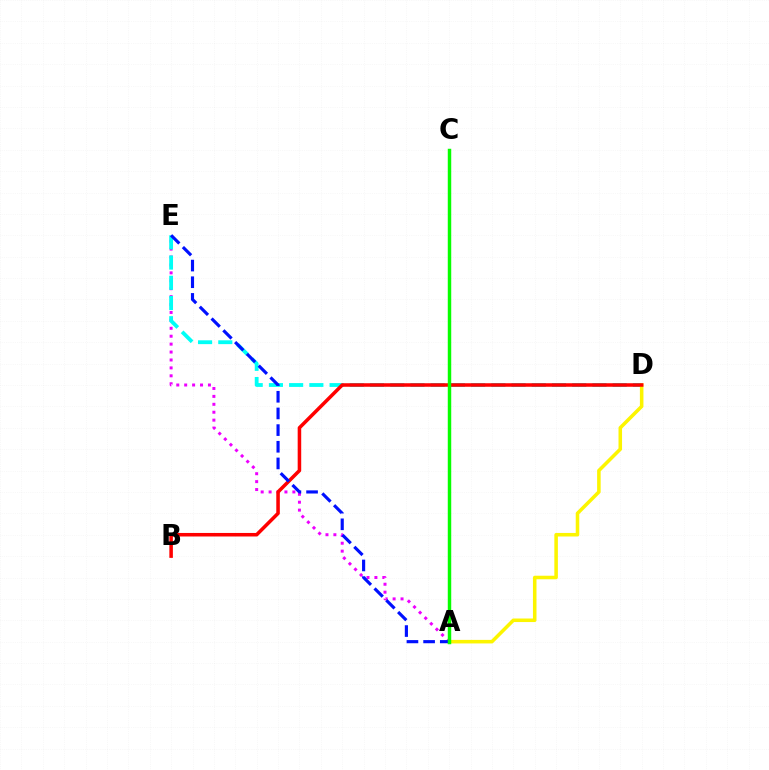{('A', 'E'): [{'color': '#ee00ff', 'line_style': 'dotted', 'thickness': 2.15}, {'color': '#0010ff', 'line_style': 'dashed', 'thickness': 2.26}], ('D', 'E'): [{'color': '#00fff6', 'line_style': 'dashed', 'thickness': 2.75}], ('A', 'D'): [{'color': '#fcf500', 'line_style': 'solid', 'thickness': 2.55}], ('B', 'D'): [{'color': '#ff0000', 'line_style': 'solid', 'thickness': 2.55}], ('A', 'C'): [{'color': '#08ff00', 'line_style': 'solid', 'thickness': 2.49}]}